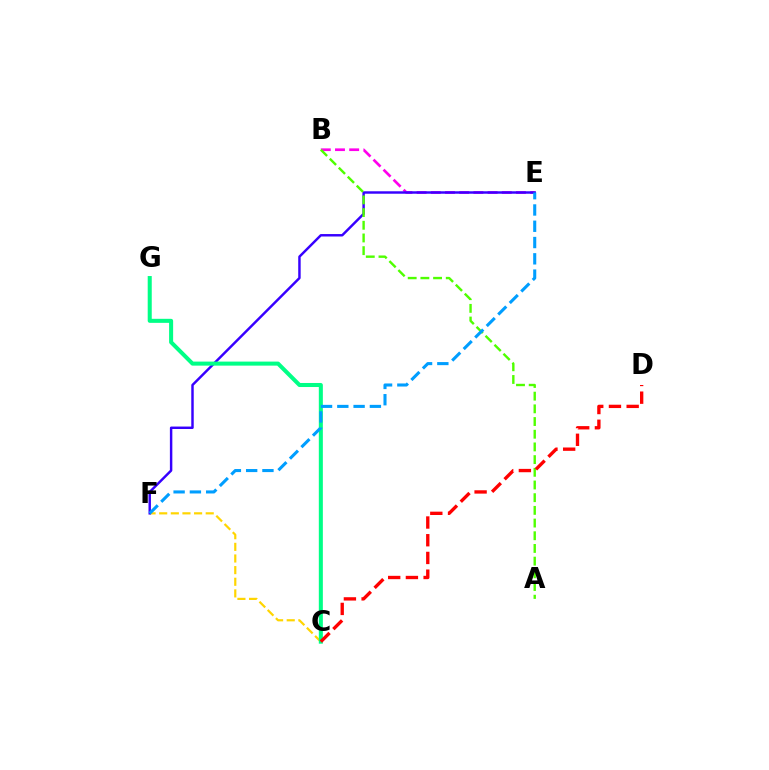{('B', 'E'): [{'color': '#ff00ed', 'line_style': 'dashed', 'thickness': 1.93}], ('C', 'F'): [{'color': '#ffd500', 'line_style': 'dashed', 'thickness': 1.58}], ('E', 'F'): [{'color': '#3700ff', 'line_style': 'solid', 'thickness': 1.77}, {'color': '#009eff', 'line_style': 'dashed', 'thickness': 2.21}], ('A', 'B'): [{'color': '#4fff00', 'line_style': 'dashed', 'thickness': 1.72}], ('C', 'G'): [{'color': '#00ff86', 'line_style': 'solid', 'thickness': 2.91}], ('C', 'D'): [{'color': '#ff0000', 'line_style': 'dashed', 'thickness': 2.41}]}